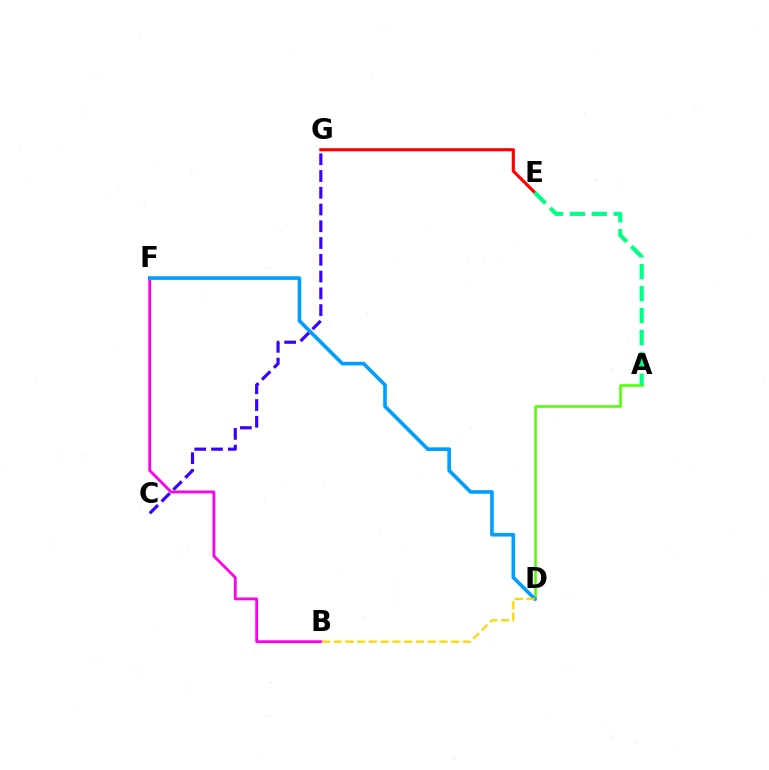{('B', 'F'): [{'color': '#ff00ed', 'line_style': 'solid', 'thickness': 2.02}], ('A', 'D'): [{'color': '#4fff00', 'line_style': 'solid', 'thickness': 1.83}], ('D', 'F'): [{'color': '#009eff', 'line_style': 'solid', 'thickness': 2.61}], ('E', 'G'): [{'color': '#ff0000', 'line_style': 'solid', 'thickness': 2.25}], ('C', 'G'): [{'color': '#3700ff', 'line_style': 'dashed', 'thickness': 2.28}], ('A', 'E'): [{'color': '#00ff86', 'line_style': 'dashed', 'thickness': 2.98}], ('B', 'D'): [{'color': '#ffd500', 'line_style': 'dashed', 'thickness': 1.6}]}